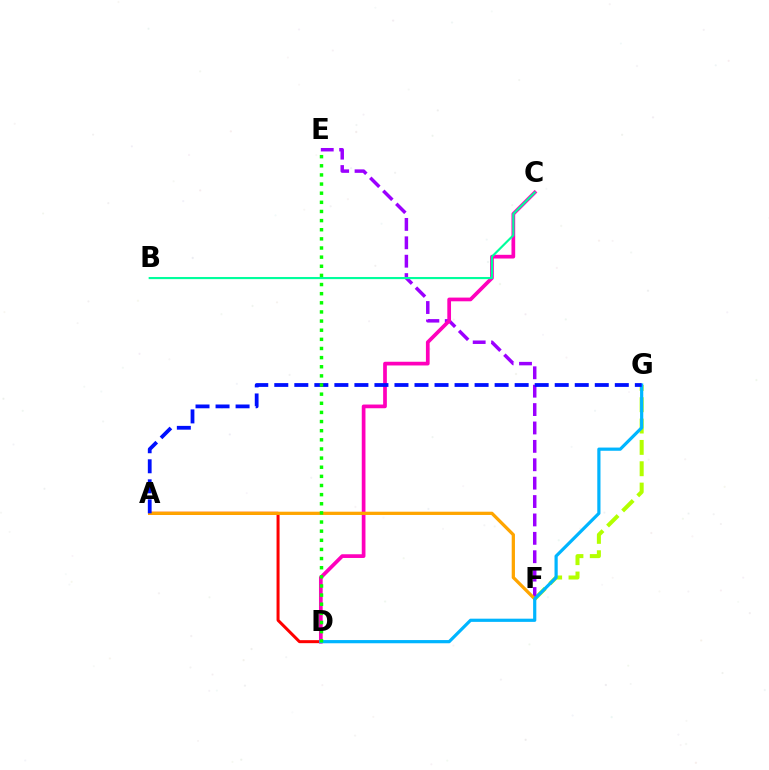{('F', 'G'): [{'color': '#b3ff00', 'line_style': 'dashed', 'thickness': 2.9}], ('E', 'F'): [{'color': '#9b00ff', 'line_style': 'dashed', 'thickness': 2.5}], ('A', 'D'): [{'color': '#ff0000', 'line_style': 'solid', 'thickness': 2.17}], ('C', 'D'): [{'color': '#ff00bd', 'line_style': 'solid', 'thickness': 2.67}], ('A', 'F'): [{'color': '#ffa500', 'line_style': 'solid', 'thickness': 2.35}], ('B', 'C'): [{'color': '#00ff9d', 'line_style': 'solid', 'thickness': 1.54}], ('D', 'G'): [{'color': '#00b5ff', 'line_style': 'solid', 'thickness': 2.3}], ('A', 'G'): [{'color': '#0010ff', 'line_style': 'dashed', 'thickness': 2.72}], ('D', 'E'): [{'color': '#08ff00', 'line_style': 'dotted', 'thickness': 2.48}]}